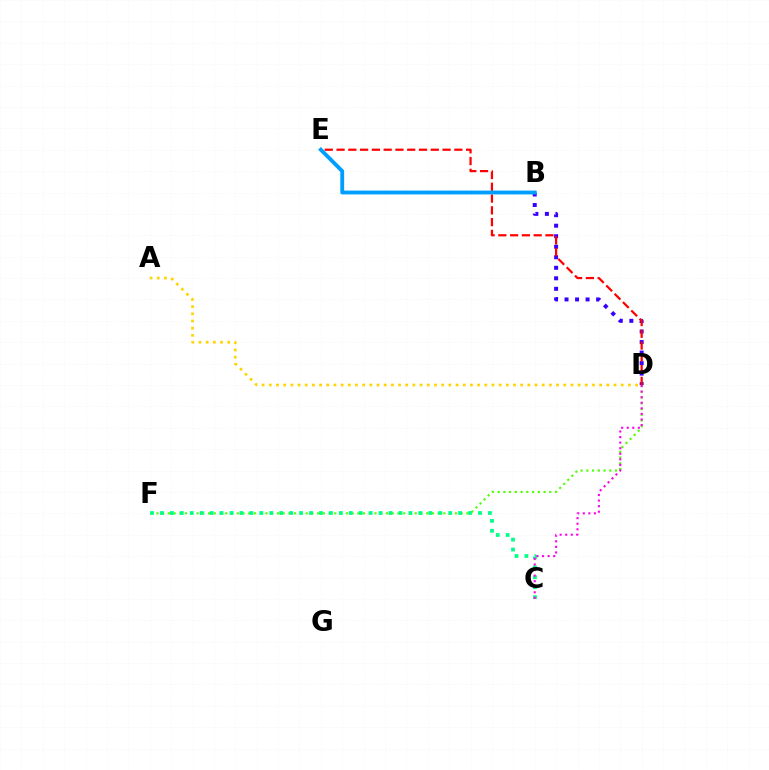{('D', 'F'): [{'color': '#4fff00', 'line_style': 'dotted', 'thickness': 1.56}], ('C', 'F'): [{'color': '#00ff86', 'line_style': 'dotted', 'thickness': 2.7}], ('B', 'D'): [{'color': '#3700ff', 'line_style': 'dotted', 'thickness': 2.86}], ('D', 'E'): [{'color': '#ff0000', 'line_style': 'dashed', 'thickness': 1.6}], ('B', 'E'): [{'color': '#009eff', 'line_style': 'solid', 'thickness': 2.77}], ('C', 'D'): [{'color': '#ff00ed', 'line_style': 'dotted', 'thickness': 1.51}], ('A', 'D'): [{'color': '#ffd500', 'line_style': 'dotted', 'thickness': 1.95}]}